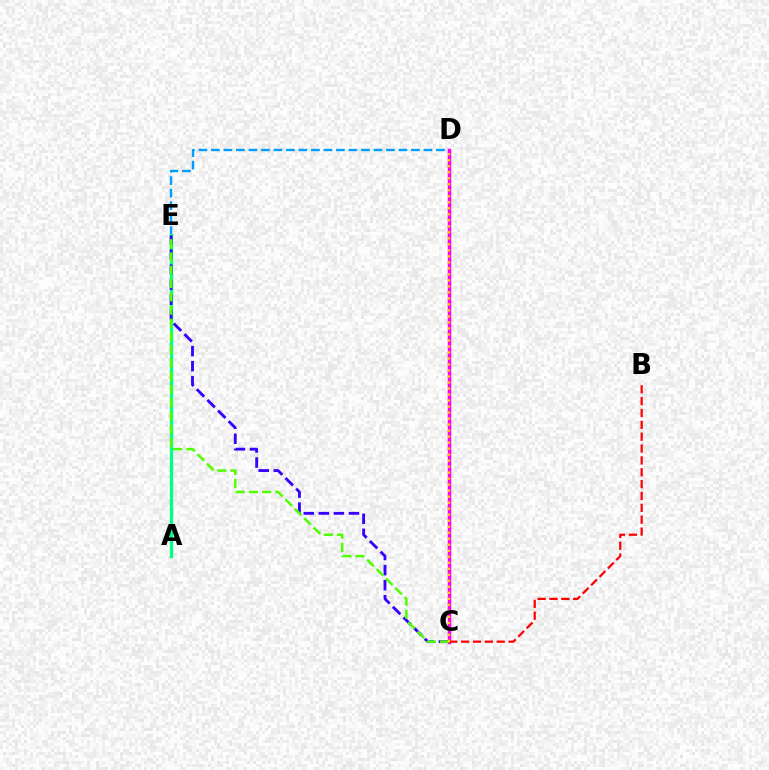{('D', 'E'): [{'color': '#009eff', 'line_style': 'dashed', 'thickness': 1.7}], ('A', 'E'): [{'color': '#00ff86', 'line_style': 'solid', 'thickness': 2.37}], ('C', 'D'): [{'color': '#ff00ed', 'line_style': 'solid', 'thickness': 2.51}, {'color': '#ffd500', 'line_style': 'dotted', 'thickness': 1.63}], ('B', 'C'): [{'color': '#ff0000', 'line_style': 'dashed', 'thickness': 1.61}], ('C', 'E'): [{'color': '#3700ff', 'line_style': 'dashed', 'thickness': 2.05}, {'color': '#4fff00', 'line_style': 'dashed', 'thickness': 1.8}]}